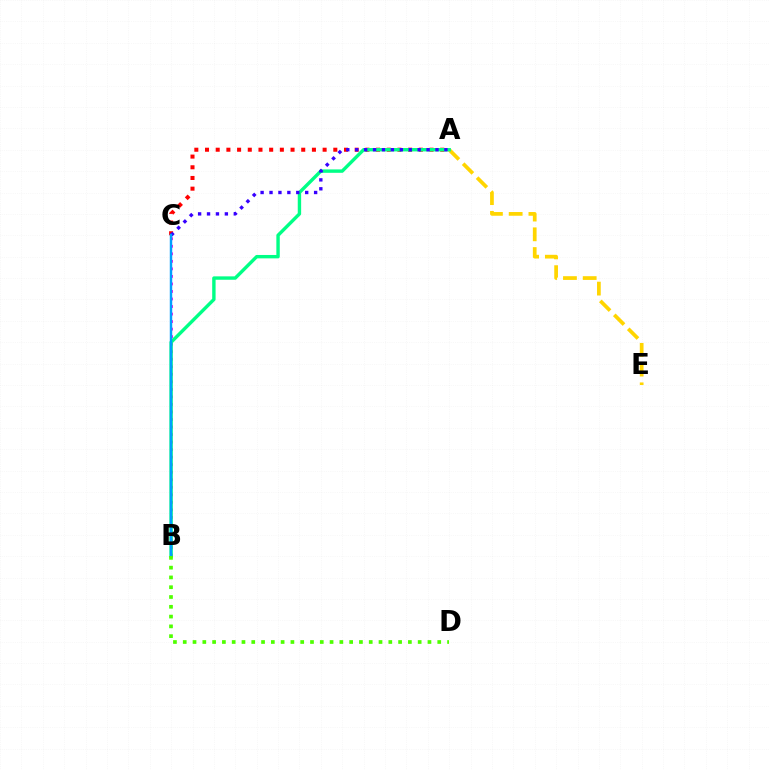{('A', 'E'): [{'color': '#ffd500', 'line_style': 'dashed', 'thickness': 2.68}], ('A', 'C'): [{'color': '#ff0000', 'line_style': 'dotted', 'thickness': 2.9}, {'color': '#3700ff', 'line_style': 'dotted', 'thickness': 2.42}], ('B', 'C'): [{'color': '#ff00ed', 'line_style': 'dotted', 'thickness': 2.05}, {'color': '#009eff', 'line_style': 'solid', 'thickness': 1.76}], ('A', 'B'): [{'color': '#00ff86', 'line_style': 'solid', 'thickness': 2.44}], ('B', 'D'): [{'color': '#4fff00', 'line_style': 'dotted', 'thickness': 2.66}]}